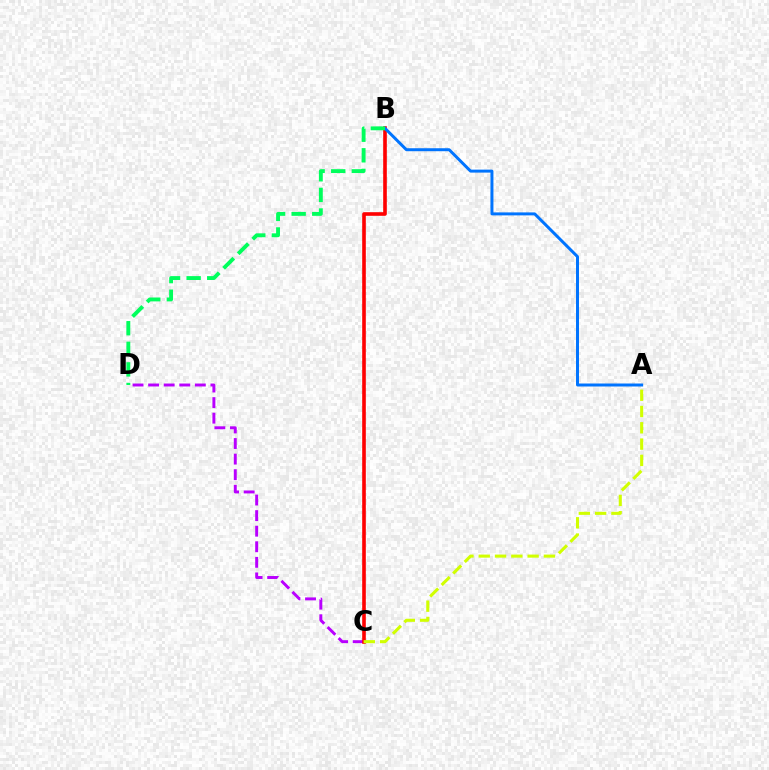{('C', 'D'): [{'color': '#b900ff', 'line_style': 'dashed', 'thickness': 2.12}], ('B', 'C'): [{'color': '#ff0000', 'line_style': 'solid', 'thickness': 2.61}], ('A', 'B'): [{'color': '#0074ff', 'line_style': 'solid', 'thickness': 2.15}], ('B', 'D'): [{'color': '#00ff5c', 'line_style': 'dashed', 'thickness': 2.8}], ('A', 'C'): [{'color': '#d1ff00', 'line_style': 'dashed', 'thickness': 2.21}]}